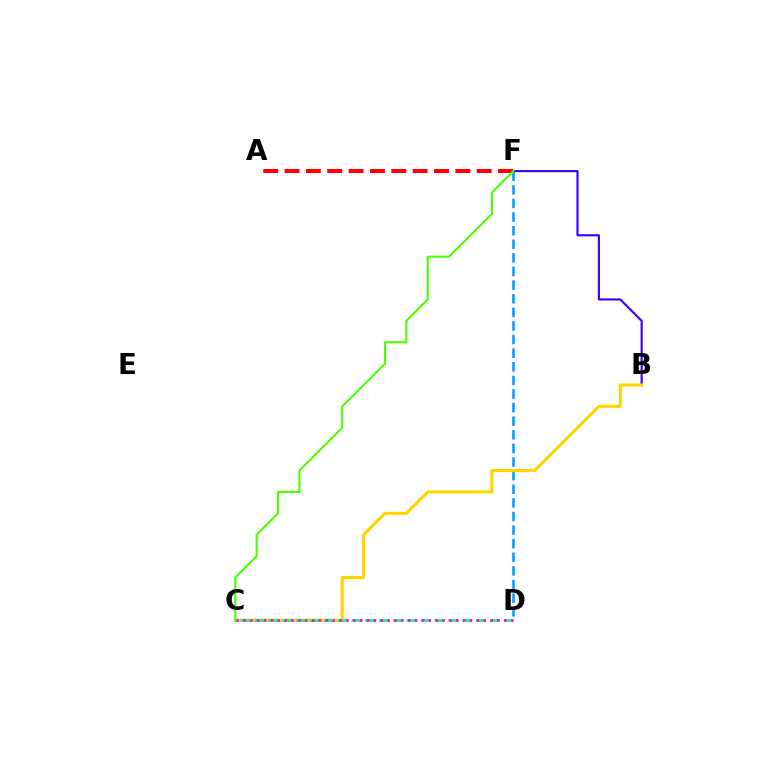{('A', 'F'): [{'color': '#ff0000', 'line_style': 'dashed', 'thickness': 2.9}], ('D', 'F'): [{'color': '#009eff', 'line_style': 'dashed', 'thickness': 1.85}], ('B', 'F'): [{'color': '#3700ff', 'line_style': 'solid', 'thickness': 1.54}], ('B', 'C'): [{'color': '#ffd500', 'line_style': 'solid', 'thickness': 2.23}], ('C', 'F'): [{'color': '#4fff00', 'line_style': 'solid', 'thickness': 1.53}], ('C', 'D'): [{'color': '#00ff86', 'line_style': 'dashed', 'thickness': 1.88}, {'color': '#ff00ed', 'line_style': 'dotted', 'thickness': 1.87}]}